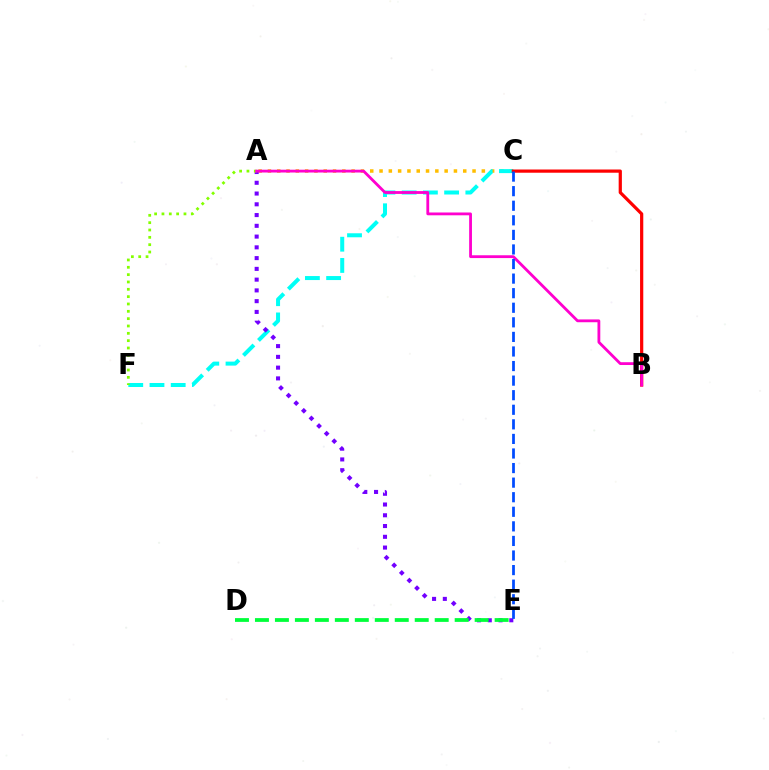{('A', 'C'): [{'color': '#ffbd00', 'line_style': 'dotted', 'thickness': 2.53}], ('C', 'F'): [{'color': '#00fff6', 'line_style': 'dashed', 'thickness': 2.88}], ('B', 'C'): [{'color': '#ff0000', 'line_style': 'solid', 'thickness': 2.32}], ('A', 'E'): [{'color': '#7200ff', 'line_style': 'dotted', 'thickness': 2.92}], ('A', 'F'): [{'color': '#84ff00', 'line_style': 'dotted', 'thickness': 1.99}], ('D', 'E'): [{'color': '#00ff39', 'line_style': 'dashed', 'thickness': 2.71}], ('A', 'B'): [{'color': '#ff00cf', 'line_style': 'solid', 'thickness': 2.02}], ('C', 'E'): [{'color': '#004bff', 'line_style': 'dashed', 'thickness': 1.98}]}